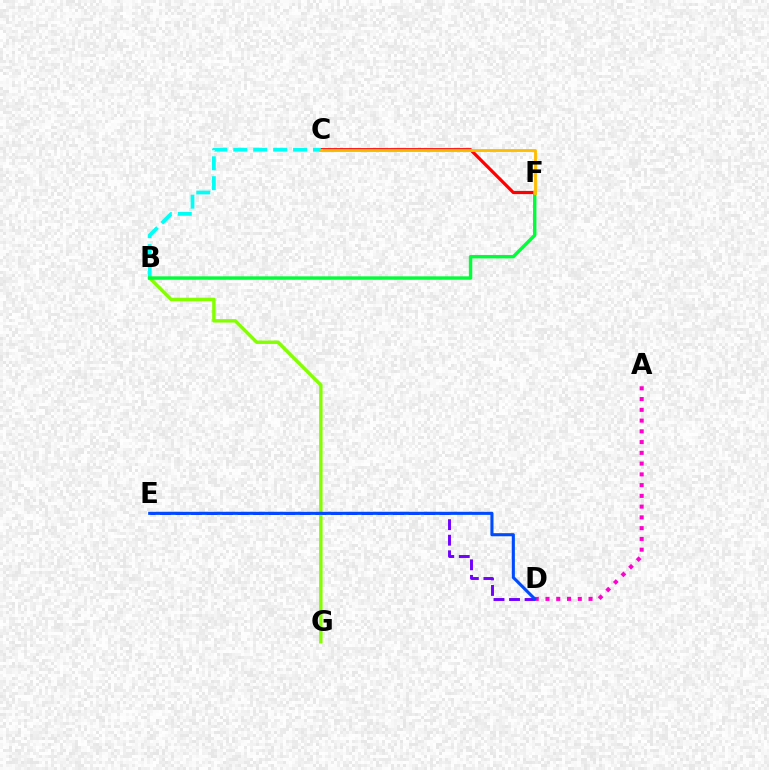{('D', 'E'): [{'color': '#7200ff', 'line_style': 'dashed', 'thickness': 2.11}, {'color': '#004bff', 'line_style': 'solid', 'thickness': 2.23}], ('C', 'F'): [{'color': '#ff0000', 'line_style': 'solid', 'thickness': 2.3}, {'color': '#ffbd00', 'line_style': 'solid', 'thickness': 2.05}], ('B', 'C'): [{'color': '#00fff6', 'line_style': 'dashed', 'thickness': 2.71}], ('A', 'D'): [{'color': '#ff00cf', 'line_style': 'dotted', 'thickness': 2.92}], ('B', 'G'): [{'color': '#84ff00', 'line_style': 'solid', 'thickness': 2.47}], ('B', 'F'): [{'color': '#00ff39', 'line_style': 'solid', 'thickness': 2.46}]}